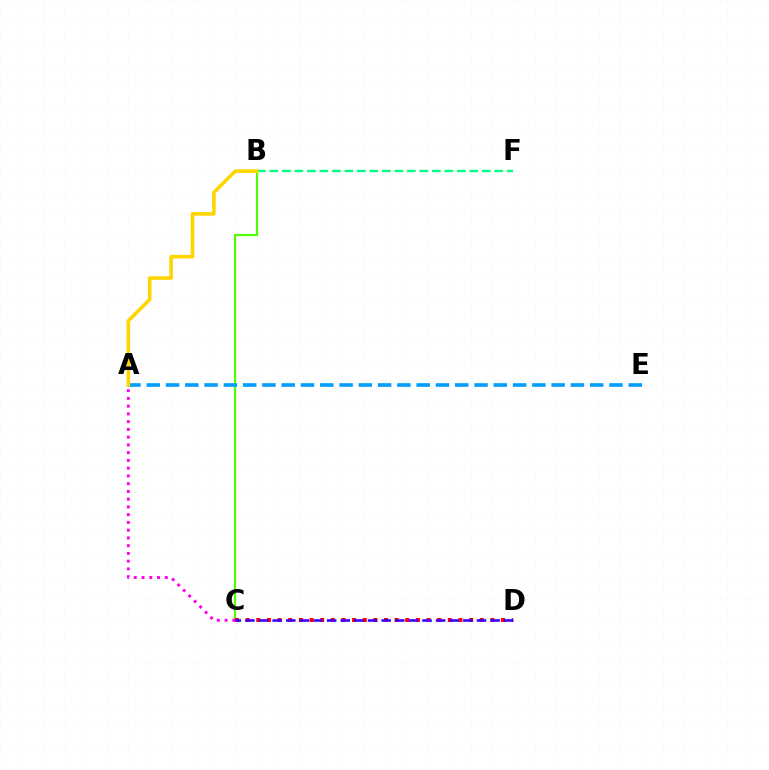{('B', 'C'): [{'color': '#4fff00', 'line_style': 'solid', 'thickness': 1.56}], ('A', 'E'): [{'color': '#009eff', 'line_style': 'dashed', 'thickness': 2.62}], ('C', 'D'): [{'color': '#ff0000', 'line_style': 'dotted', 'thickness': 2.89}, {'color': '#3700ff', 'line_style': 'dashed', 'thickness': 1.85}], ('B', 'F'): [{'color': '#00ff86', 'line_style': 'dashed', 'thickness': 1.7}], ('A', 'B'): [{'color': '#ffd500', 'line_style': 'solid', 'thickness': 2.58}], ('A', 'C'): [{'color': '#ff00ed', 'line_style': 'dotted', 'thickness': 2.11}]}